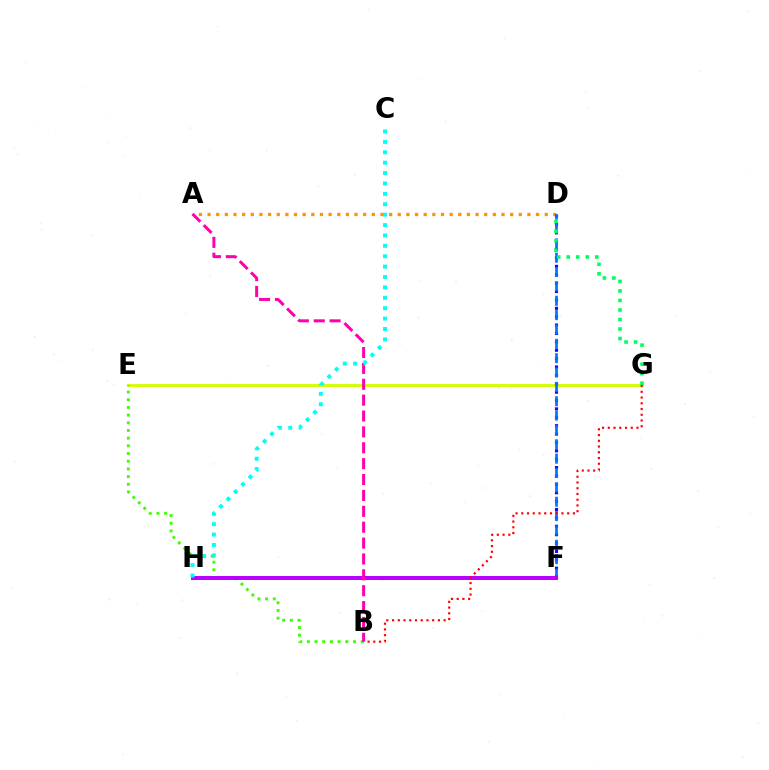{('E', 'G'): [{'color': '#d1ff00', 'line_style': 'solid', 'thickness': 2.06}], ('A', 'D'): [{'color': '#ff9400', 'line_style': 'dotted', 'thickness': 2.35}], ('B', 'E'): [{'color': '#3dff00', 'line_style': 'dotted', 'thickness': 2.09}], ('D', 'F'): [{'color': '#2500ff', 'line_style': 'dotted', 'thickness': 2.28}, {'color': '#0074ff', 'line_style': 'dashed', 'thickness': 1.95}], ('F', 'H'): [{'color': '#b900ff', 'line_style': 'solid', 'thickness': 2.86}], ('A', 'B'): [{'color': '#ff00ac', 'line_style': 'dashed', 'thickness': 2.16}], ('D', 'G'): [{'color': '#00ff5c', 'line_style': 'dotted', 'thickness': 2.59}], ('B', 'G'): [{'color': '#ff0000', 'line_style': 'dotted', 'thickness': 1.56}], ('C', 'H'): [{'color': '#00fff6', 'line_style': 'dotted', 'thickness': 2.82}]}